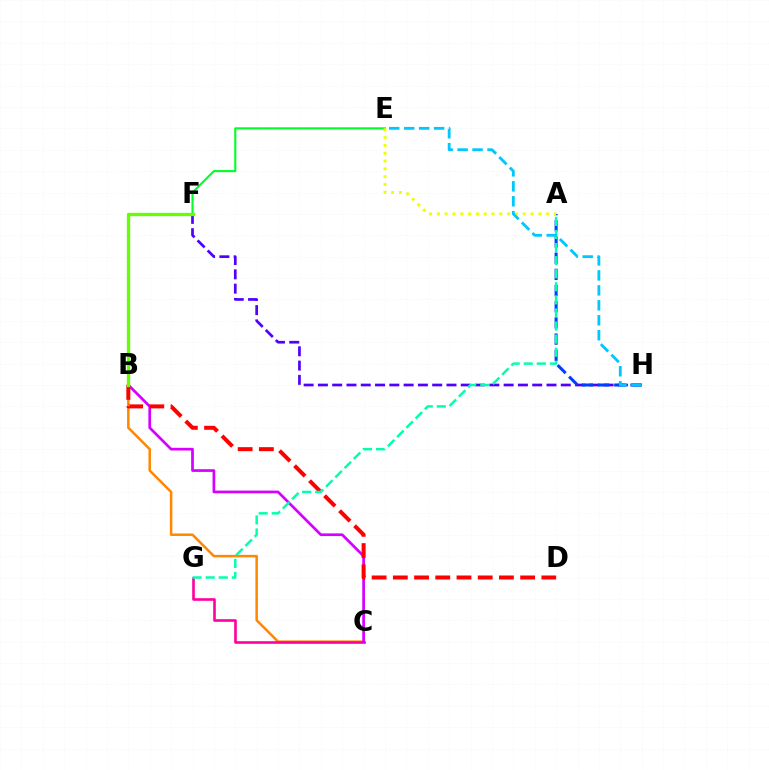{('E', 'F'): [{'color': '#00ff27', 'line_style': 'solid', 'thickness': 1.51}], ('B', 'C'): [{'color': '#ff8800', 'line_style': 'solid', 'thickness': 1.82}, {'color': '#d600ff', 'line_style': 'solid', 'thickness': 1.95}], ('C', 'G'): [{'color': '#ff00a0', 'line_style': 'solid', 'thickness': 1.89}], ('B', 'D'): [{'color': '#ff0000', 'line_style': 'dashed', 'thickness': 2.88}], ('F', 'H'): [{'color': '#4f00ff', 'line_style': 'dashed', 'thickness': 1.94}], ('A', 'H'): [{'color': '#003fff', 'line_style': 'dashed', 'thickness': 2.2}], ('A', 'G'): [{'color': '#00ffaf', 'line_style': 'dashed', 'thickness': 1.78}], ('A', 'E'): [{'color': '#eeff00', 'line_style': 'dotted', 'thickness': 2.12}], ('E', 'H'): [{'color': '#00c7ff', 'line_style': 'dashed', 'thickness': 2.03}], ('B', 'F'): [{'color': '#66ff00', 'line_style': 'solid', 'thickness': 2.39}]}